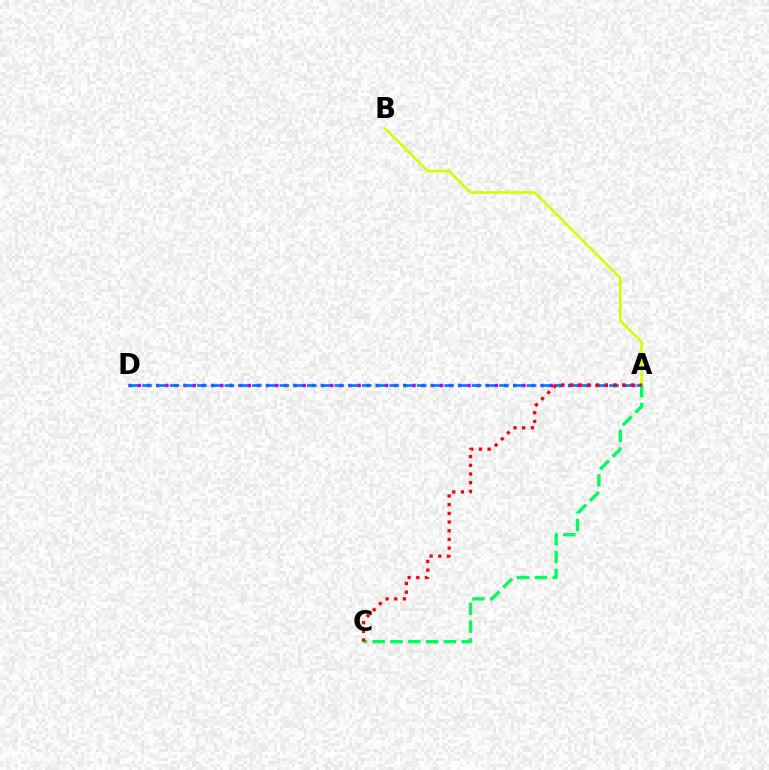{('A', 'D'): [{'color': '#b900ff', 'line_style': 'dotted', 'thickness': 2.49}, {'color': '#0074ff', 'line_style': 'dashed', 'thickness': 1.87}], ('A', 'B'): [{'color': '#d1ff00', 'line_style': 'solid', 'thickness': 1.85}], ('A', 'C'): [{'color': '#00ff5c', 'line_style': 'dashed', 'thickness': 2.42}, {'color': '#ff0000', 'line_style': 'dotted', 'thickness': 2.36}]}